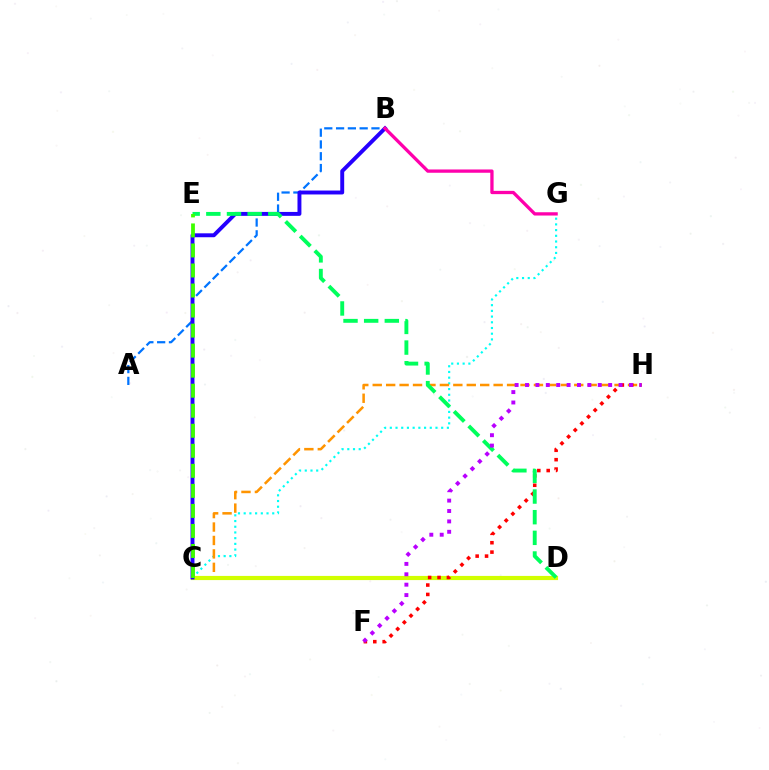{('A', 'B'): [{'color': '#0074ff', 'line_style': 'dashed', 'thickness': 1.6}], ('C', 'G'): [{'color': '#00fff6', 'line_style': 'dotted', 'thickness': 1.55}], ('C', 'H'): [{'color': '#ff9400', 'line_style': 'dashed', 'thickness': 1.83}], ('C', 'D'): [{'color': '#d1ff00', 'line_style': 'solid', 'thickness': 3.0}], ('F', 'H'): [{'color': '#ff0000', 'line_style': 'dotted', 'thickness': 2.55}, {'color': '#b900ff', 'line_style': 'dotted', 'thickness': 2.82}], ('B', 'C'): [{'color': '#2500ff', 'line_style': 'solid', 'thickness': 2.82}], ('D', 'E'): [{'color': '#00ff5c', 'line_style': 'dashed', 'thickness': 2.81}], ('B', 'G'): [{'color': '#ff00ac', 'line_style': 'solid', 'thickness': 2.37}], ('C', 'E'): [{'color': '#3dff00', 'line_style': 'dashed', 'thickness': 2.72}]}